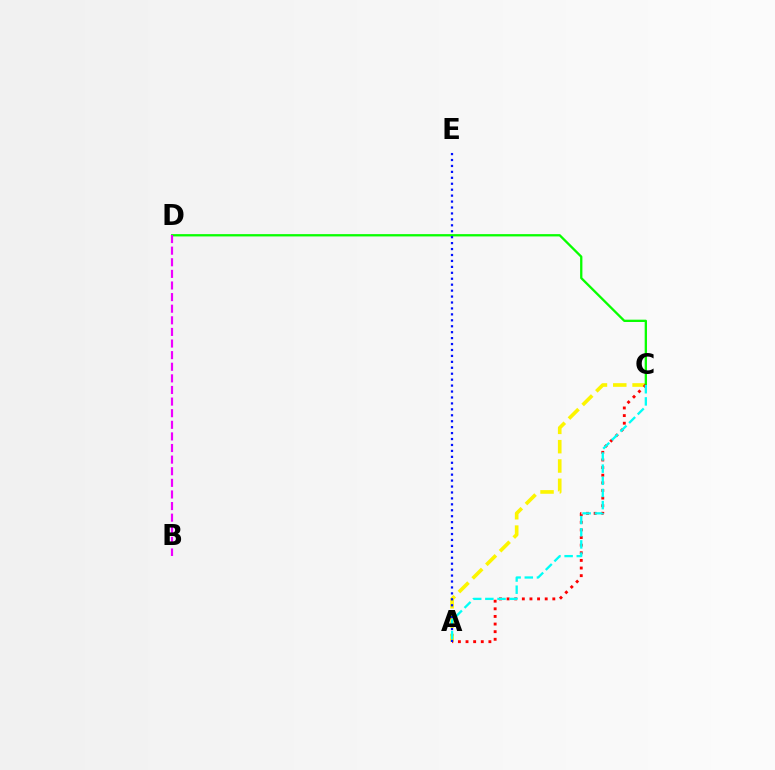{('A', 'C'): [{'color': '#fcf500', 'line_style': 'dashed', 'thickness': 2.62}, {'color': '#ff0000', 'line_style': 'dotted', 'thickness': 2.07}, {'color': '#00fff6', 'line_style': 'dashed', 'thickness': 1.65}], ('C', 'D'): [{'color': '#08ff00', 'line_style': 'solid', 'thickness': 1.66}], ('B', 'D'): [{'color': '#ee00ff', 'line_style': 'dashed', 'thickness': 1.58}], ('A', 'E'): [{'color': '#0010ff', 'line_style': 'dotted', 'thickness': 1.61}]}